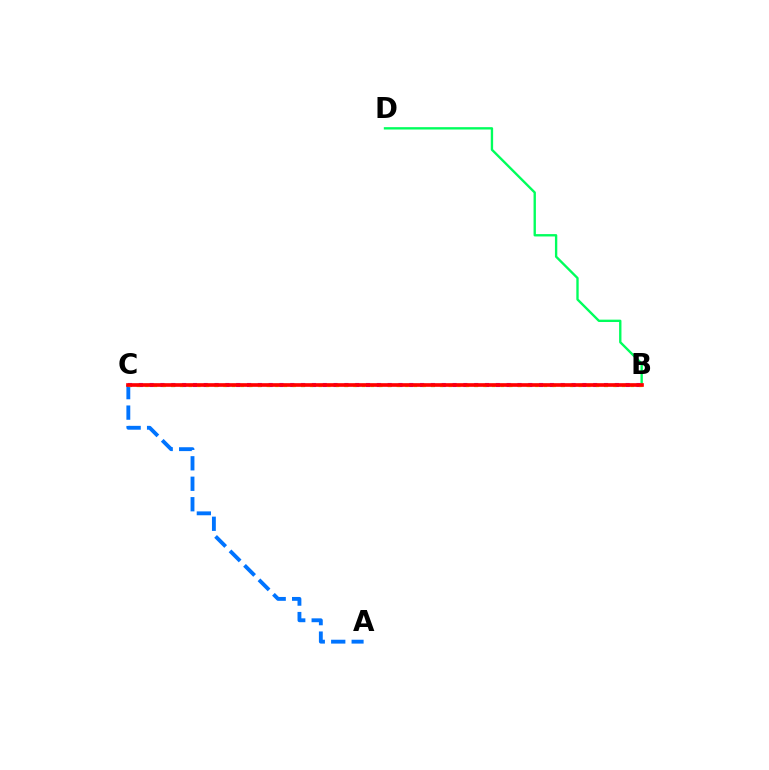{('B', 'C'): [{'color': '#b900ff', 'line_style': 'dotted', 'thickness': 2.94}, {'color': '#d1ff00', 'line_style': 'dotted', 'thickness': 2.35}, {'color': '#ff0000', 'line_style': 'solid', 'thickness': 2.63}], ('B', 'D'): [{'color': '#00ff5c', 'line_style': 'solid', 'thickness': 1.7}], ('A', 'C'): [{'color': '#0074ff', 'line_style': 'dashed', 'thickness': 2.78}]}